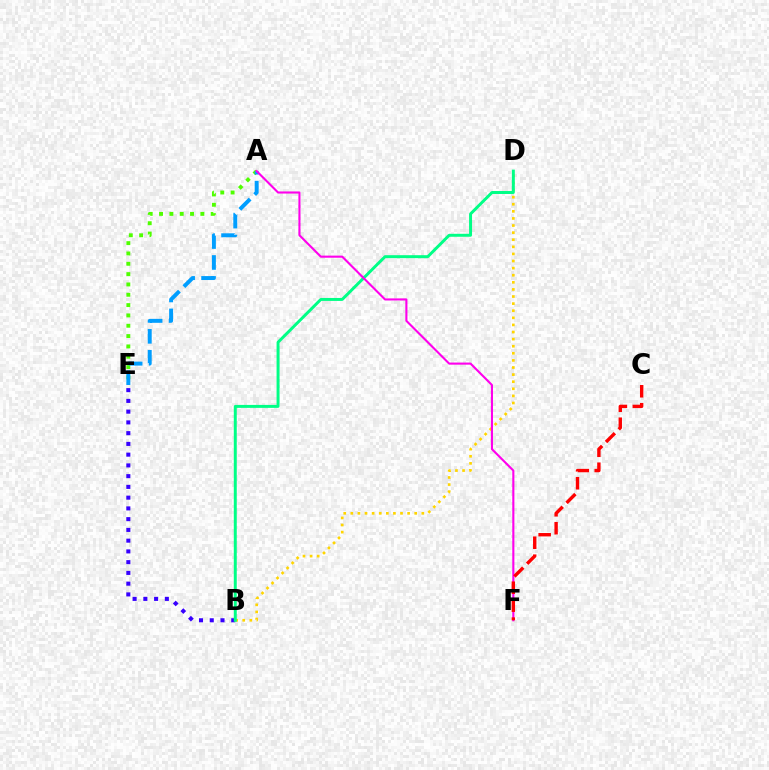{('B', 'E'): [{'color': '#3700ff', 'line_style': 'dotted', 'thickness': 2.92}], ('A', 'E'): [{'color': '#4fff00', 'line_style': 'dotted', 'thickness': 2.81}, {'color': '#009eff', 'line_style': 'dashed', 'thickness': 2.84}], ('B', 'D'): [{'color': '#ffd500', 'line_style': 'dotted', 'thickness': 1.93}, {'color': '#00ff86', 'line_style': 'solid', 'thickness': 2.13}], ('A', 'F'): [{'color': '#ff00ed', 'line_style': 'solid', 'thickness': 1.51}], ('C', 'F'): [{'color': '#ff0000', 'line_style': 'dashed', 'thickness': 2.44}]}